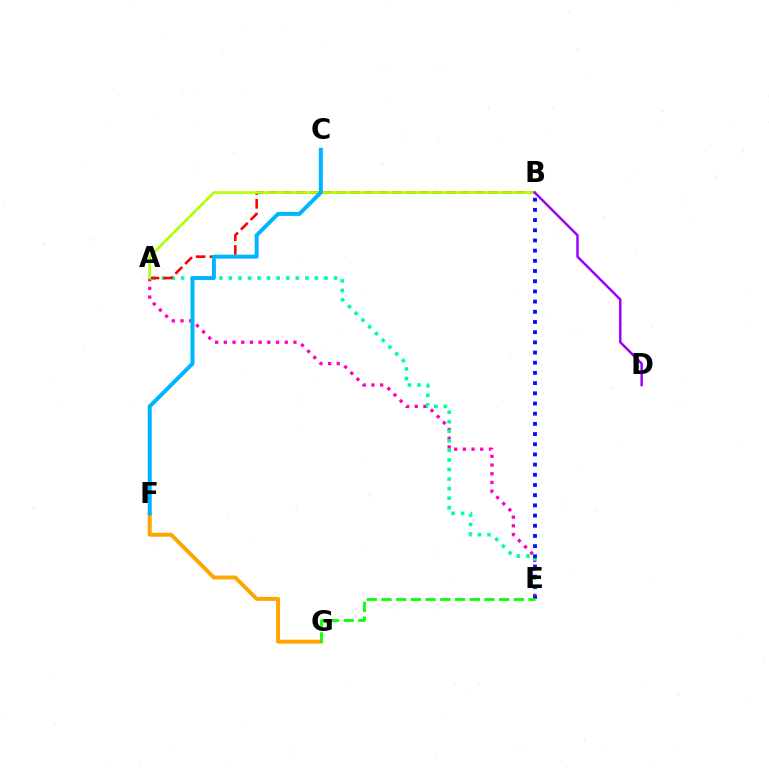{('A', 'E'): [{'color': '#ff00bd', 'line_style': 'dotted', 'thickness': 2.36}, {'color': '#00ff9d', 'line_style': 'dotted', 'thickness': 2.6}], ('A', 'B'): [{'color': '#ff0000', 'line_style': 'dashed', 'thickness': 1.87}, {'color': '#b3ff00', 'line_style': 'solid', 'thickness': 1.93}], ('F', 'G'): [{'color': '#ffa500', 'line_style': 'solid', 'thickness': 2.85}], ('B', 'D'): [{'color': '#9b00ff', 'line_style': 'solid', 'thickness': 1.77}], ('C', 'F'): [{'color': '#00b5ff', 'line_style': 'solid', 'thickness': 2.86}], ('B', 'E'): [{'color': '#0010ff', 'line_style': 'dotted', 'thickness': 2.77}], ('E', 'G'): [{'color': '#08ff00', 'line_style': 'dashed', 'thickness': 2.0}]}